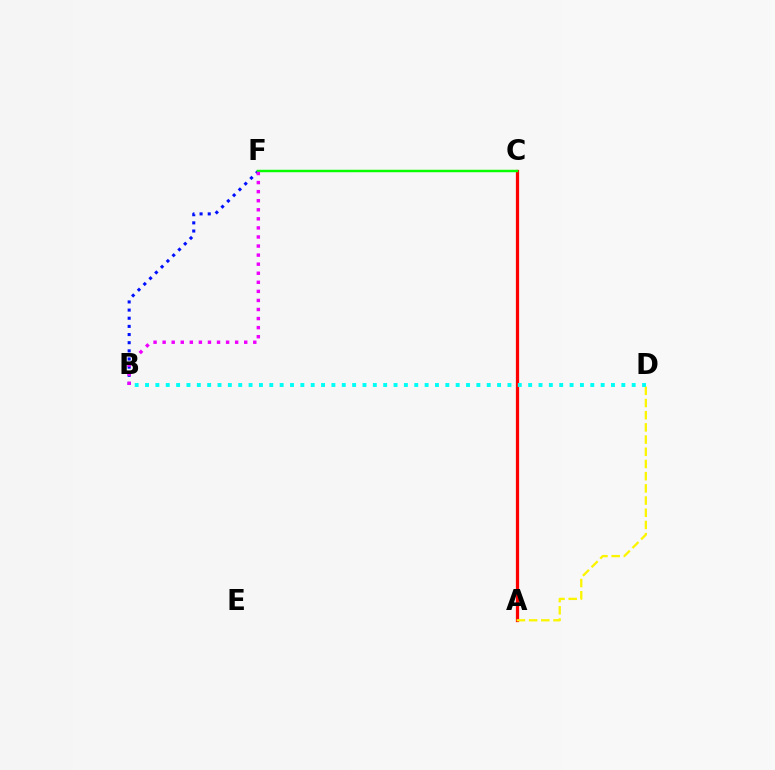{('A', 'C'): [{'color': '#ff0000', 'line_style': 'solid', 'thickness': 2.33}], ('B', 'F'): [{'color': '#0010ff', 'line_style': 'dotted', 'thickness': 2.21}, {'color': '#ee00ff', 'line_style': 'dotted', 'thickness': 2.46}], ('A', 'D'): [{'color': '#fcf500', 'line_style': 'dashed', 'thickness': 1.66}], ('C', 'F'): [{'color': '#08ff00', 'line_style': 'solid', 'thickness': 1.76}], ('B', 'D'): [{'color': '#00fff6', 'line_style': 'dotted', 'thickness': 2.81}]}